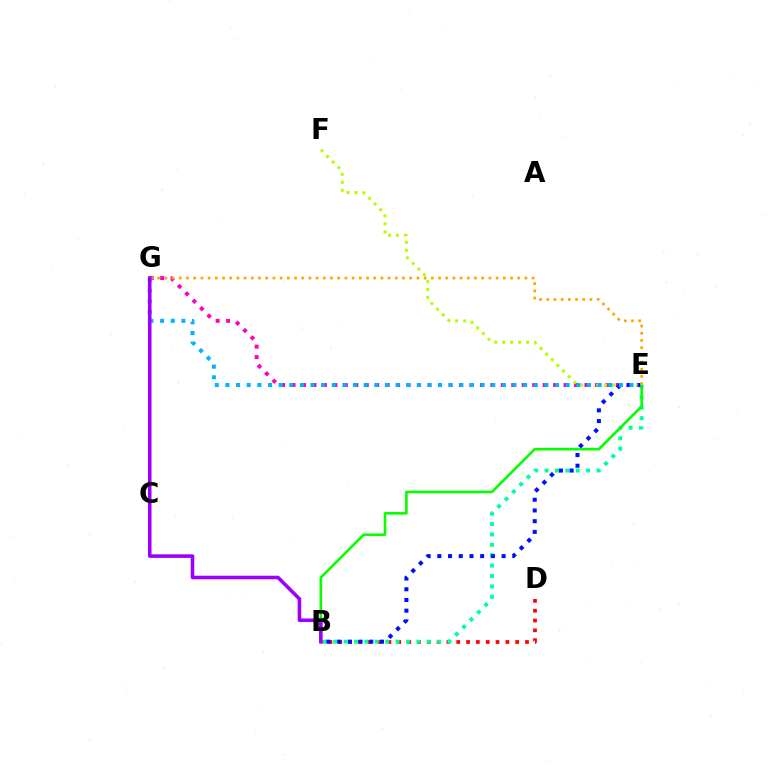{('B', 'D'): [{'color': '#ff0000', 'line_style': 'dotted', 'thickness': 2.67}], ('E', 'G'): [{'color': '#ff00bd', 'line_style': 'dotted', 'thickness': 2.84}, {'color': '#00b5ff', 'line_style': 'dotted', 'thickness': 2.89}, {'color': '#ffa500', 'line_style': 'dotted', 'thickness': 1.96}], ('E', 'F'): [{'color': '#b3ff00', 'line_style': 'dotted', 'thickness': 2.17}], ('B', 'E'): [{'color': '#00ff9d', 'line_style': 'dotted', 'thickness': 2.82}, {'color': '#0010ff', 'line_style': 'dotted', 'thickness': 2.91}, {'color': '#08ff00', 'line_style': 'solid', 'thickness': 1.89}], ('B', 'G'): [{'color': '#9b00ff', 'line_style': 'solid', 'thickness': 2.57}]}